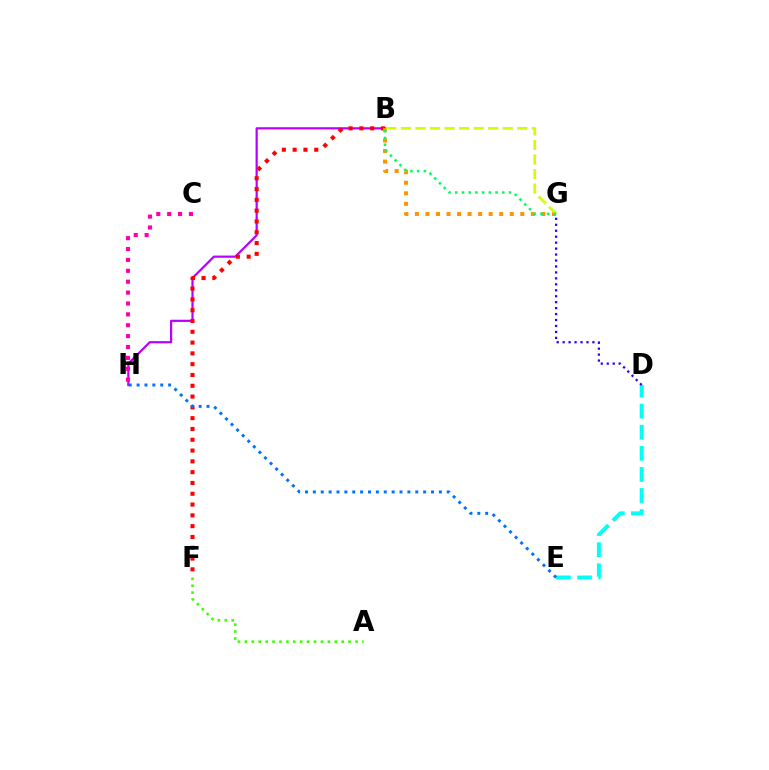{('D', 'E'): [{'color': '#00fff6', 'line_style': 'dashed', 'thickness': 2.87}], ('B', 'H'): [{'color': '#b900ff', 'line_style': 'solid', 'thickness': 1.59}], ('A', 'F'): [{'color': '#3dff00', 'line_style': 'dotted', 'thickness': 1.88}], ('D', 'G'): [{'color': '#2500ff', 'line_style': 'dotted', 'thickness': 1.62}], ('B', 'F'): [{'color': '#ff0000', 'line_style': 'dotted', 'thickness': 2.93}], ('C', 'H'): [{'color': '#ff00ac', 'line_style': 'dotted', 'thickness': 2.96}], ('E', 'H'): [{'color': '#0074ff', 'line_style': 'dotted', 'thickness': 2.14}], ('B', 'G'): [{'color': '#ff9400', 'line_style': 'dotted', 'thickness': 2.86}, {'color': '#d1ff00', 'line_style': 'dashed', 'thickness': 1.98}, {'color': '#00ff5c', 'line_style': 'dotted', 'thickness': 1.82}]}